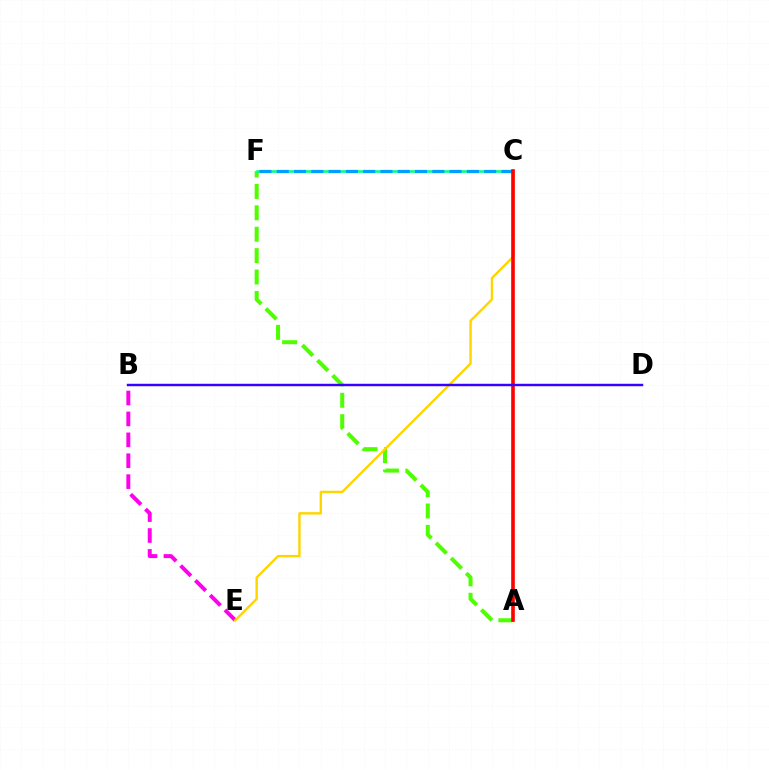{('A', 'F'): [{'color': '#4fff00', 'line_style': 'dashed', 'thickness': 2.91}], ('C', 'F'): [{'color': '#00ff86', 'line_style': 'solid', 'thickness': 1.87}, {'color': '#009eff', 'line_style': 'dashed', 'thickness': 2.35}], ('B', 'E'): [{'color': '#ff00ed', 'line_style': 'dashed', 'thickness': 2.84}], ('C', 'E'): [{'color': '#ffd500', 'line_style': 'solid', 'thickness': 1.74}], ('A', 'C'): [{'color': '#ff0000', 'line_style': 'solid', 'thickness': 2.61}], ('B', 'D'): [{'color': '#3700ff', 'line_style': 'solid', 'thickness': 1.75}]}